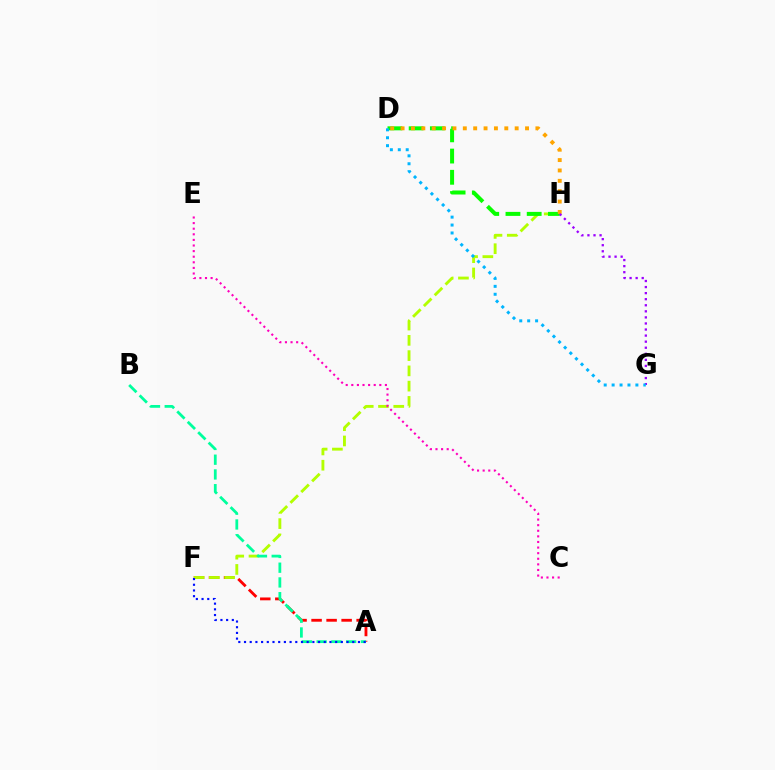{('A', 'F'): [{'color': '#ff0000', 'line_style': 'dashed', 'thickness': 2.04}, {'color': '#0010ff', 'line_style': 'dotted', 'thickness': 1.55}], ('F', 'H'): [{'color': '#b3ff00', 'line_style': 'dashed', 'thickness': 2.07}], ('A', 'B'): [{'color': '#00ff9d', 'line_style': 'dashed', 'thickness': 2.0}], ('D', 'H'): [{'color': '#08ff00', 'line_style': 'dashed', 'thickness': 2.88}, {'color': '#ffa500', 'line_style': 'dotted', 'thickness': 2.82}], ('C', 'E'): [{'color': '#ff00bd', 'line_style': 'dotted', 'thickness': 1.52}], ('G', 'H'): [{'color': '#9b00ff', 'line_style': 'dotted', 'thickness': 1.65}], ('D', 'G'): [{'color': '#00b5ff', 'line_style': 'dotted', 'thickness': 2.15}]}